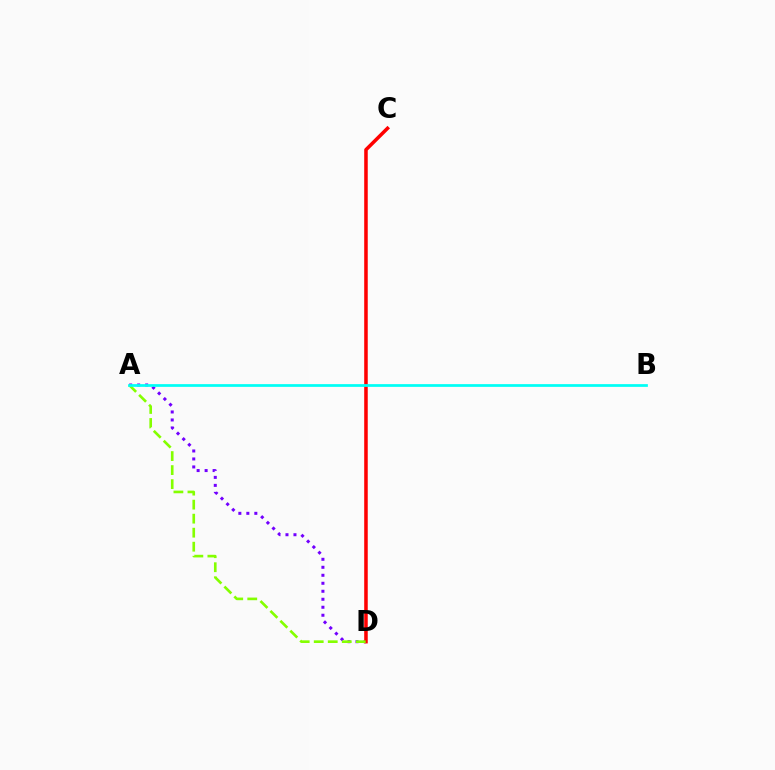{('A', 'D'): [{'color': '#7200ff', 'line_style': 'dotted', 'thickness': 2.17}, {'color': '#84ff00', 'line_style': 'dashed', 'thickness': 1.9}], ('C', 'D'): [{'color': '#ff0000', 'line_style': 'solid', 'thickness': 2.54}], ('A', 'B'): [{'color': '#00fff6', 'line_style': 'solid', 'thickness': 1.97}]}